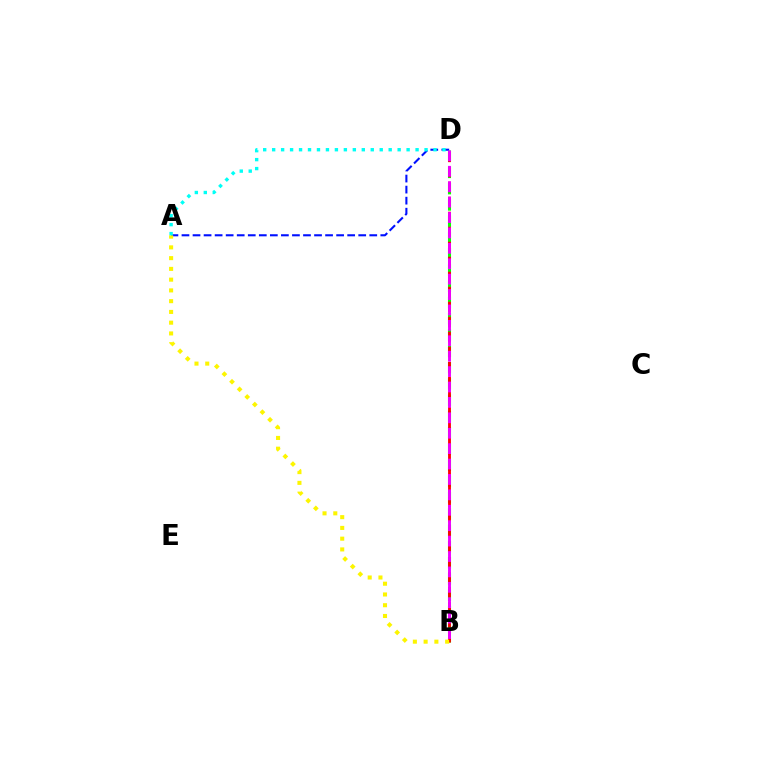{('B', 'D'): [{'color': '#08ff00', 'line_style': 'dashed', 'thickness': 2.21}, {'color': '#ff0000', 'line_style': 'dashed', 'thickness': 2.04}, {'color': '#ee00ff', 'line_style': 'dashed', 'thickness': 2.09}], ('A', 'D'): [{'color': '#0010ff', 'line_style': 'dashed', 'thickness': 1.5}, {'color': '#00fff6', 'line_style': 'dotted', 'thickness': 2.44}], ('A', 'B'): [{'color': '#fcf500', 'line_style': 'dotted', 'thickness': 2.92}]}